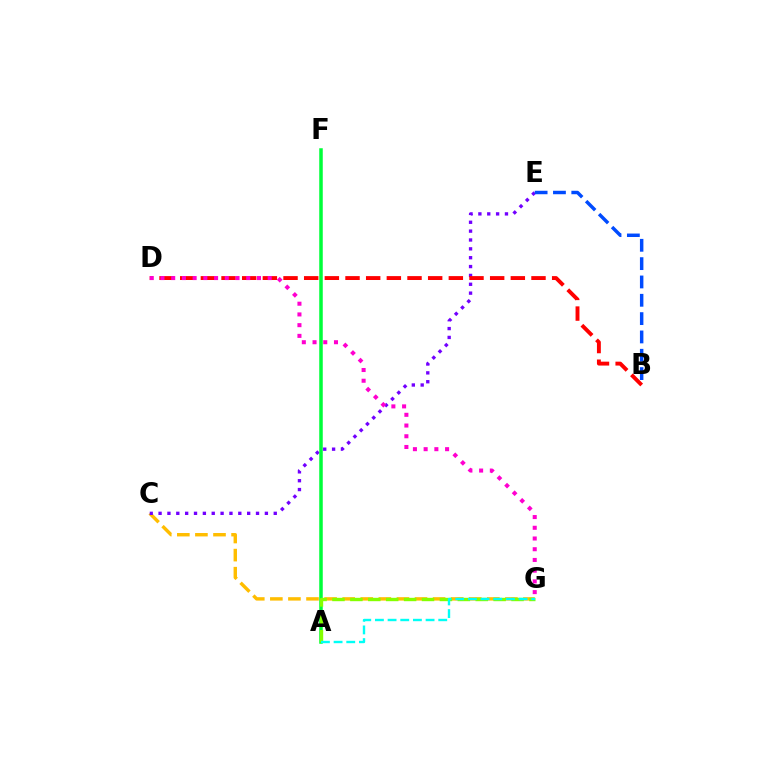{('C', 'G'): [{'color': '#ffbd00', 'line_style': 'dashed', 'thickness': 2.46}], ('C', 'E'): [{'color': '#7200ff', 'line_style': 'dotted', 'thickness': 2.41}], ('B', 'D'): [{'color': '#ff0000', 'line_style': 'dashed', 'thickness': 2.81}], ('B', 'E'): [{'color': '#004bff', 'line_style': 'dashed', 'thickness': 2.49}], ('A', 'F'): [{'color': '#00ff39', 'line_style': 'solid', 'thickness': 2.53}], ('A', 'G'): [{'color': '#84ff00', 'line_style': 'dashed', 'thickness': 2.43}, {'color': '#00fff6', 'line_style': 'dashed', 'thickness': 1.72}], ('D', 'G'): [{'color': '#ff00cf', 'line_style': 'dotted', 'thickness': 2.91}]}